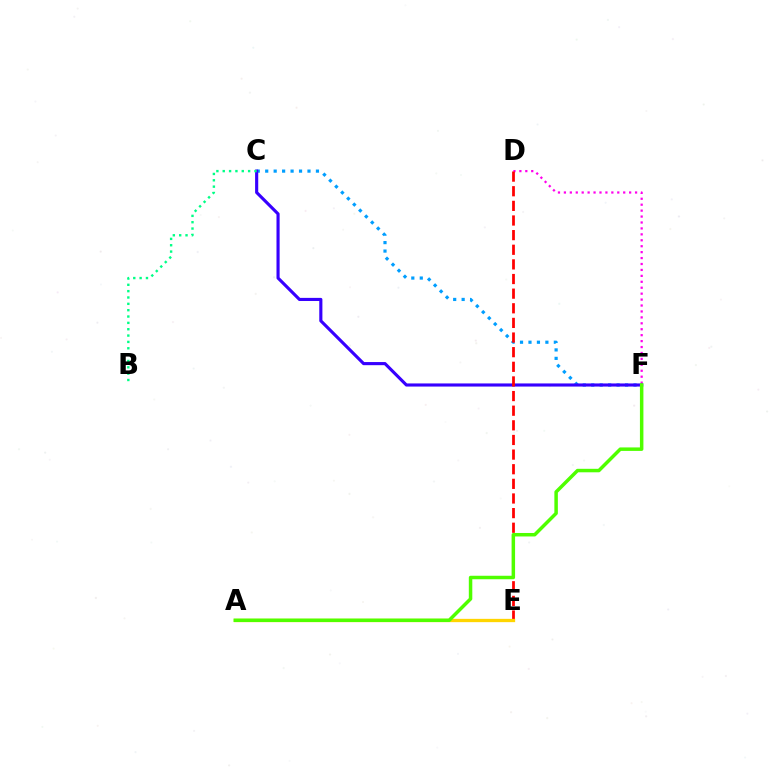{('D', 'F'): [{'color': '#ff00ed', 'line_style': 'dotted', 'thickness': 1.61}], ('C', 'F'): [{'color': '#009eff', 'line_style': 'dotted', 'thickness': 2.3}, {'color': '#3700ff', 'line_style': 'solid', 'thickness': 2.25}], ('D', 'E'): [{'color': '#ff0000', 'line_style': 'dashed', 'thickness': 1.99}], ('A', 'E'): [{'color': '#ffd500', 'line_style': 'solid', 'thickness': 2.37}], ('B', 'C'): [{'color': '#00ff86', 'line_style': 'dotted', 'thickness': 1.72}], ('A', 'F'): [{'color': '#4fff00', 'line_style': 'solid', 'thickness': 2.51}]}